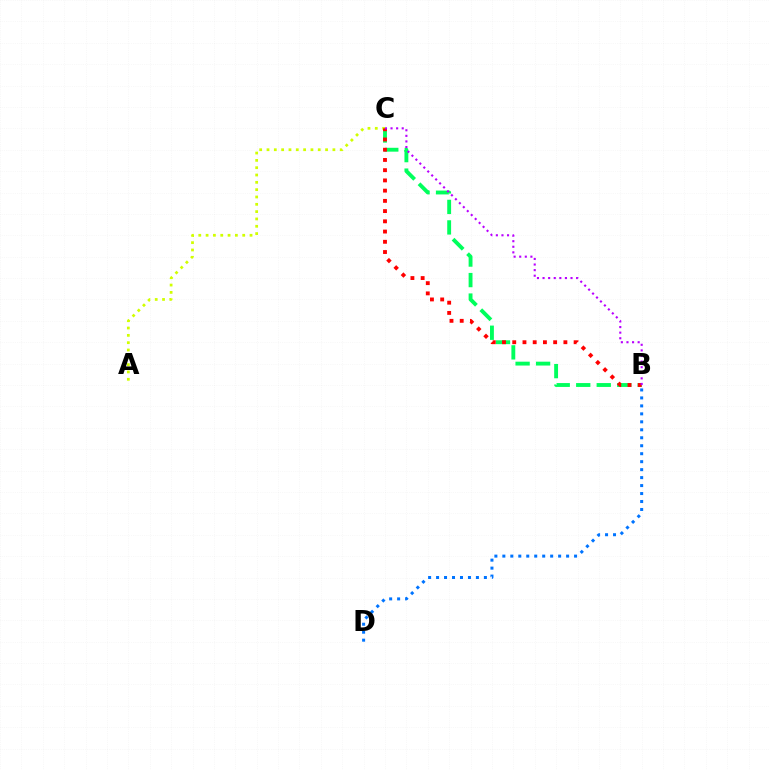{('B', 'C'): [{'color': '#00ff5c', 'line_style': 'dashed', 'thickness': 2.79}, {'color': '#ff0000', 'line_style': 'dotted', 'thickness': 2.78}, {'color': '#b900ff', 'line_style': 'dotted', 'thickness': 1.52}], ('B', 'D'): [{'color': '#0074ff', 'line_style': 'dotted', 'thickness': 2.17}], ('A', 'C'): [{'color': '#d1ff00', 'line_style': 'dotted', 'thickness': 1.99}]}